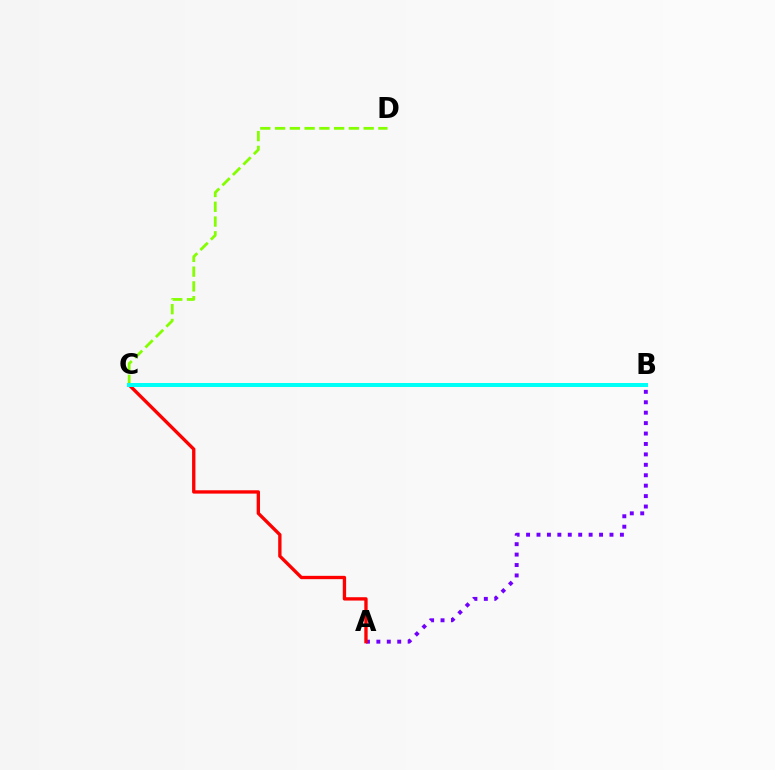{('A', 'B'): [{'color': '#7200ff', 'line_style': 'dotted', 'thickness': 2.83}], ('C', 'D'): [{'color': '#84ff00', 'line_style': 'dashed', 'thickness': 2.01}], ('A', 'C'): [{'color': '#ff0000', 'line_style': 'solid', 'thickness': 2.4}], ('B', 'C'): [{'color': '#00fff6', 'line_style': 'solid', 'thickness': 2.88}]}